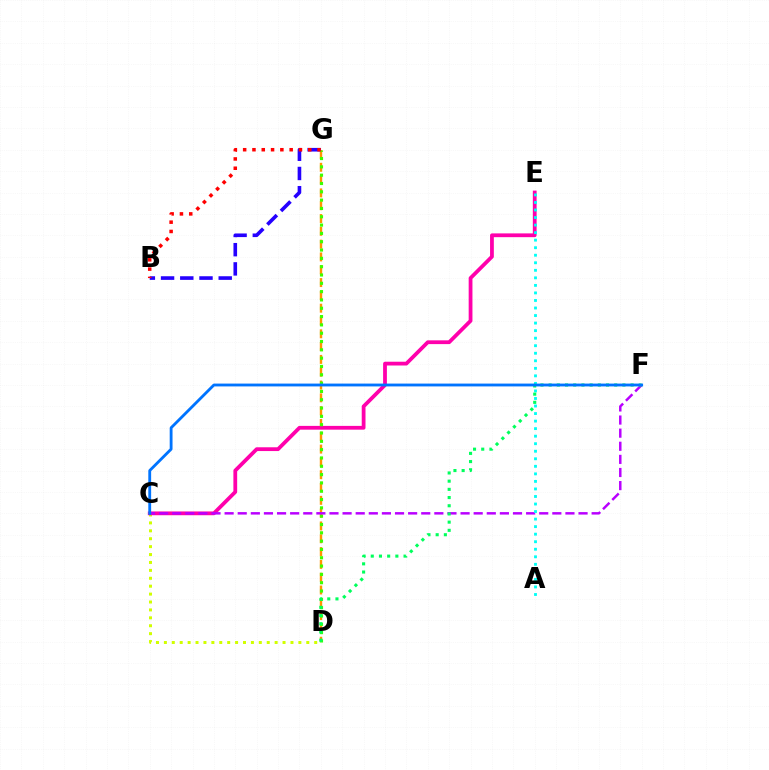{('D', 'G'): [{'color': '#ff9400', 'line_style': 'dashed', 'thickness': 1.74}, {'color': '#3dff00', 'line_style': 'dotted', 'thickness': 2.26}], ('B', 'G'): [{'color': '#2500ff', 'line_style': 'dashed', 'thickness': 2.61}, {'color': '#ff0000', 'line_style': 'dotted', 'thickness': 2.53}], ('C', 'D'): [{'color': '#d1ff00', 'line_style': 'dotted', 'thickness': 2.15}], ('C', 'E'): [{'color': '#ff00ac', 'line_style': 'solid', 'thickness': 2.72}], ('C', 'F'): [{'color': '#b900ff', 'line_style': 'dashed', 'thickness': 1.78}, {'color': '#0074ff', 'line_style': 'solid', 'thickness': 2.04}], ('A', 'E'): [{'color': '#00fff6', 'line_style': 'dotted', 'thickness': 2.05}], ('D', 'F'): [{'color': '#00ff5c', 'line_style': 'dotted', 'thickness': 2.23}]}